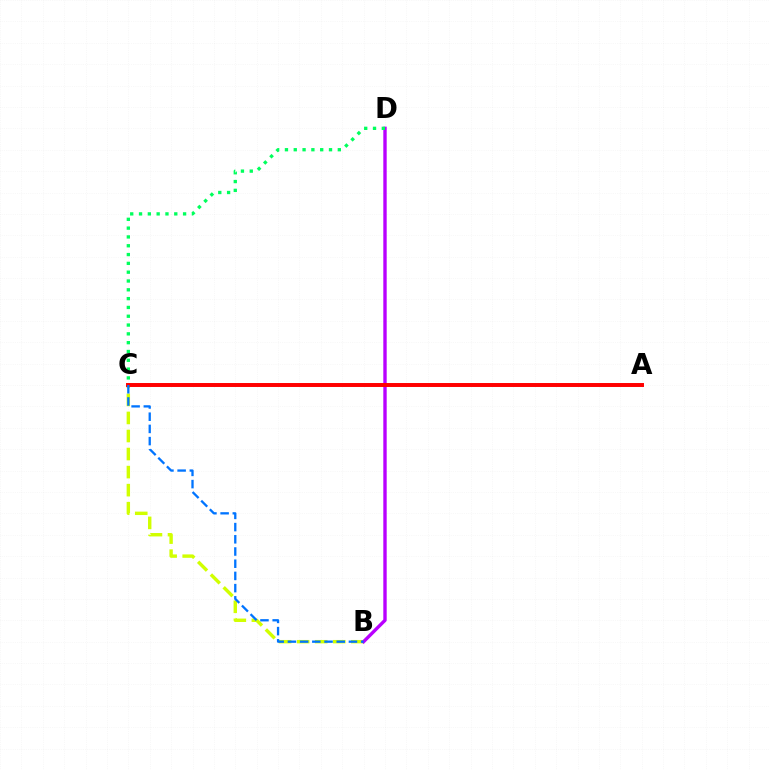{('B', 'C'): [{'color': '#d1ff00', 'line_style': 'dashed', 'thickness': 2.45}, {'color': '#0074ff', 'line_style': 'dashed', 'thickness': 1.66}], ('B', 'D'): [{'color': '#b900ff', 'line_style': 'solid', 'thickness': 2.43}], ('C', 'D'): [{'color': '#00ff5c', 'line_style': 'dotted', 'thickness': 2.39}], ('A', 'C'): [{'color': '#ff0000', 'line_style': 'solid', 'thickness': 2.85}]}